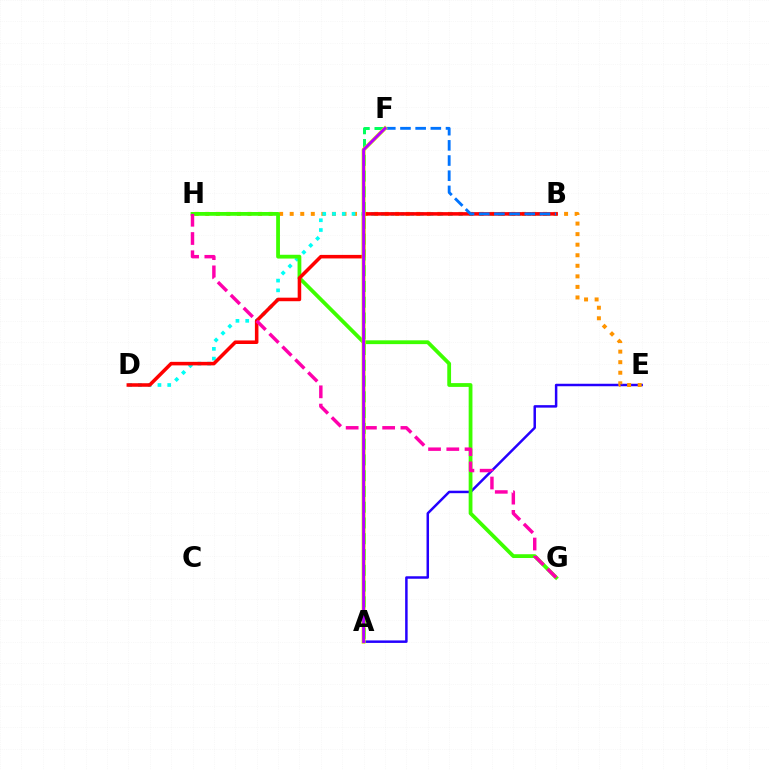{('A', 'E'): [{'color': '#2500ff', 'line_style': 'solid', 'thickness': 1.79}], ('E', 'H'): [{'color': '#ff9400', 'line_style': 'dotted', 'thickness': 2.87}], ('A', 'F'): [{'color': '#00ff5c', 'line_style': 'dashed', 'thickness': 2.14}, {'color': '#d1ff00', 'line_style': 'solid', 'thickness': 2.88}, {'color': '#b900ff', 'line_style': 'solid', 'thickness': 2.12}], ('B', 'D'): [{'color': '#00fff6', 'line_style': 'dotted', 'thickness': 2.65}, {'color': '#ff0000', 'line_style': 'solid', 'thickness': 2.55}], ('G', 'H'): [{'color': '#3dff00', 'line_style': 'solid', 'thickness': 2.73}, {'color': '#ff00ac', 'line_style': 'dashed', 'thickness': 2.48}], ('B', 'F'): [{'color': '#0074ff', 'line_style': 'dashed', 'thickness': 2.06}]}